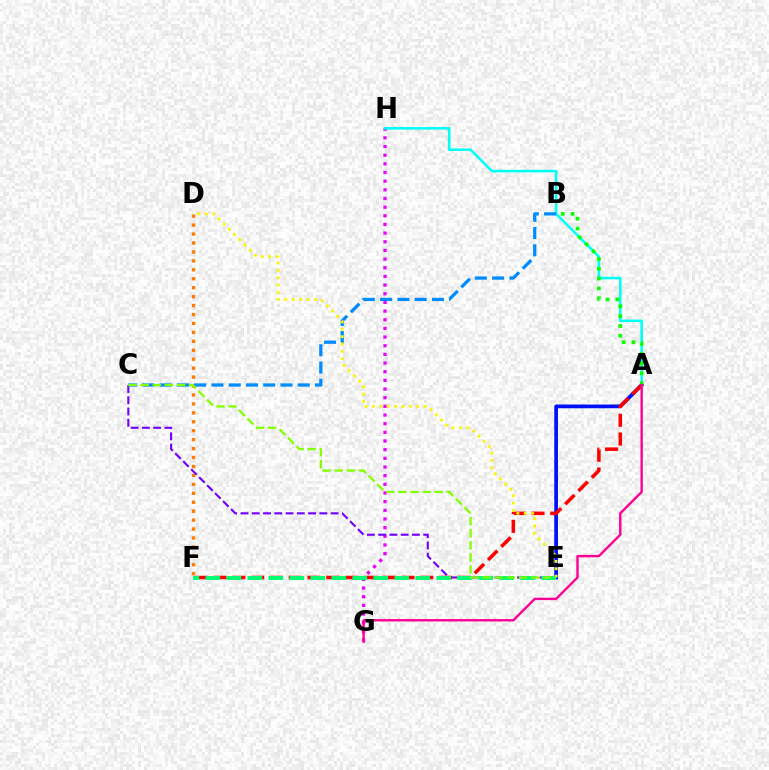{('D', 'F'): [{'color': '#ff7c00', 'line_style': 'dotted', 'thickness': 2.43}], ('G', 'H'): [{'color': '#ee00ff', 'line_style': 'dotted', 'thickness': 2.35}], ('C', 'E'): [{'color': '#7200ff', 'line_style': 'dashed', 'thickness': 1.53}, {'color': '#84ff00', 'line_style': 'dashed', 'thickness': 1.64}], ('A', 'E'): [{'color': '#0010ff', 'line_style': 'solid', 'thickness': 2.68}], ('A', 'H'): [{'color': '#00fff6', 'line_style': 'solid', 'thickness': 1.83}], ('A', 'B'): [{'color': '#08ff00', 'line_style': 'dotted', 'thickness': 2.67}], ('A', 'F'): [{'color': '#ff0000', 'line_style': 'dashed', 'thickness': 2.55}], ('B', 'C'): [{'color': '#008cff', 'line_style': 'dashed', 'thickness': 2.35}], ('A', 'G'): [{'color': '#ff0094', 'line_style': 'solid', 'thickness': 1.72}], ('E', 'F'): [{'color': '#00ff74', 'line_style': 'dashed', 'thickness': 2.85}], ('D', 'E'): [{'color': '#fcf500', 'line_style': 'dotted', 'thickness': 2.0}]}